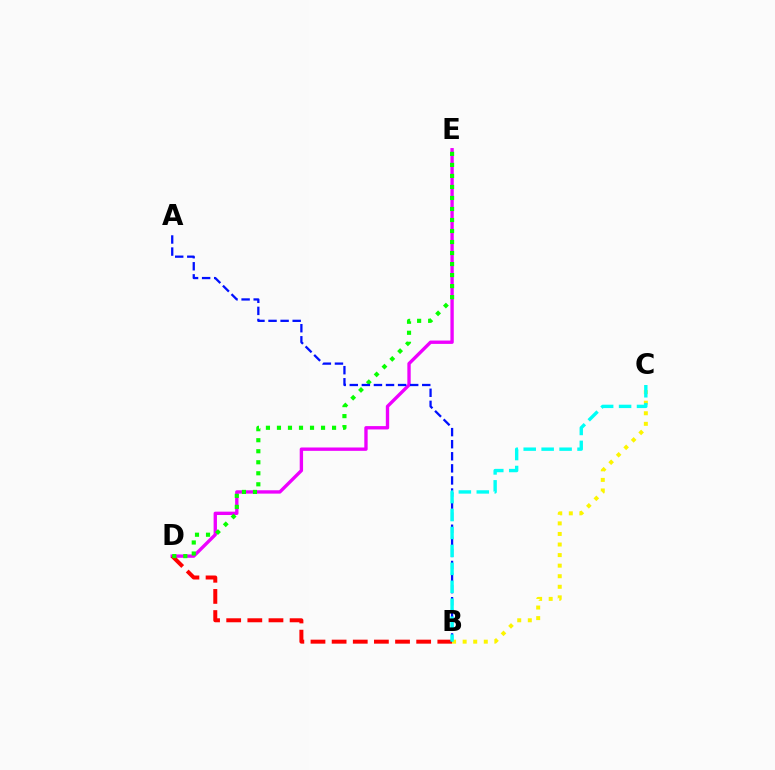{('D', 'E'): [{'color': '#ee00ff', 'line_style': 'solid', 'thickness': 2.42}, {'color': '#08ff00', 'line_style': 'dotted', 'thickness': 2.99}], ('B', 'D'): [{'color': '#ff0000', 'line_style': 'dashed', 'thickness': 2.87}], ('A', 'B'): [{'color': '#0010ff', 'line_style': 'dashed', 'thickness': 1.64}], ('B', 'C'): [{'color': '#fcf500', 'line_style': 'dotted', 'thickness': 2.87}, {'color': '#00fff6', 'line_style': 'dashed', 'thickness': 2.44}]}